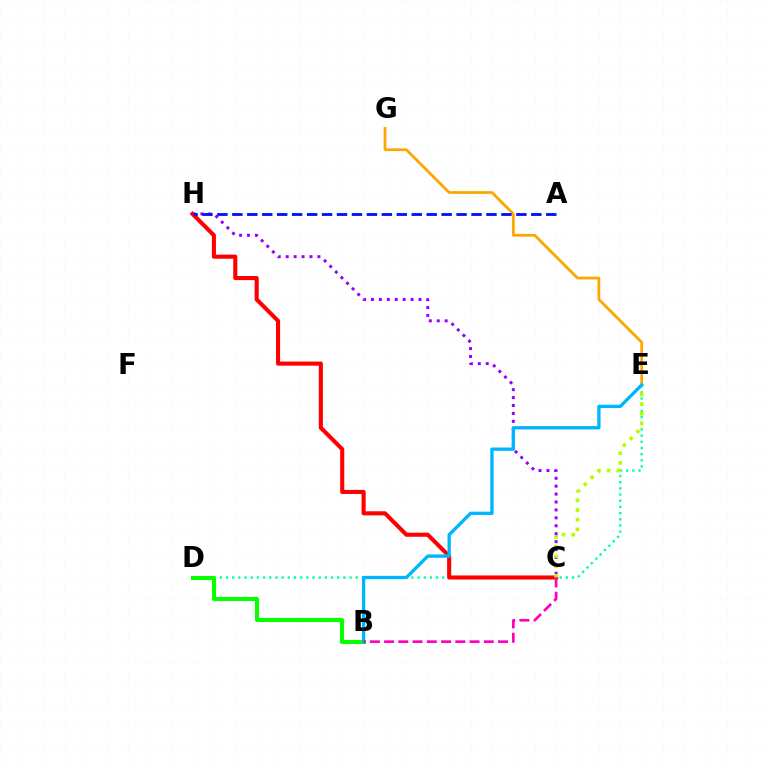{('C', 'H'): [{'color': '#9b00ff', 'line_style': 'dotted', 'thickness': 2.15}, {'color': '#ff0000', 'line_style': 'solid', 'thickness': 2.94}], ('E', 'G'): [{'color': '#ffa500', 'line_style': 'solid', 'thickness': 1.99}], ('D', 'E'): [{'color': '#00ff9d', 'line_style': 'dotted', 'thickness': 1.68}], ('B', 'D'): [{'color': '#08ff00', 'line_style': 'solid', 'thickness': 2.94}], ('C', 'E'): [{'color': '#b3ff00', 'line_style': 'dotted', 'thickness': 2.63}], ('A', 'H'): [{'color': '#0010ff', 'line_style': 'dashed', 'thickness': 2.03}], ('B', 'E'): [{'color': '#00b5ff', 'line_style': 'solid', 'thickness': 2.39}], ('B', 'C'): [{'color': '#ff00bd', 'line_style': 'dashed', 'thickness': 1.94}]}